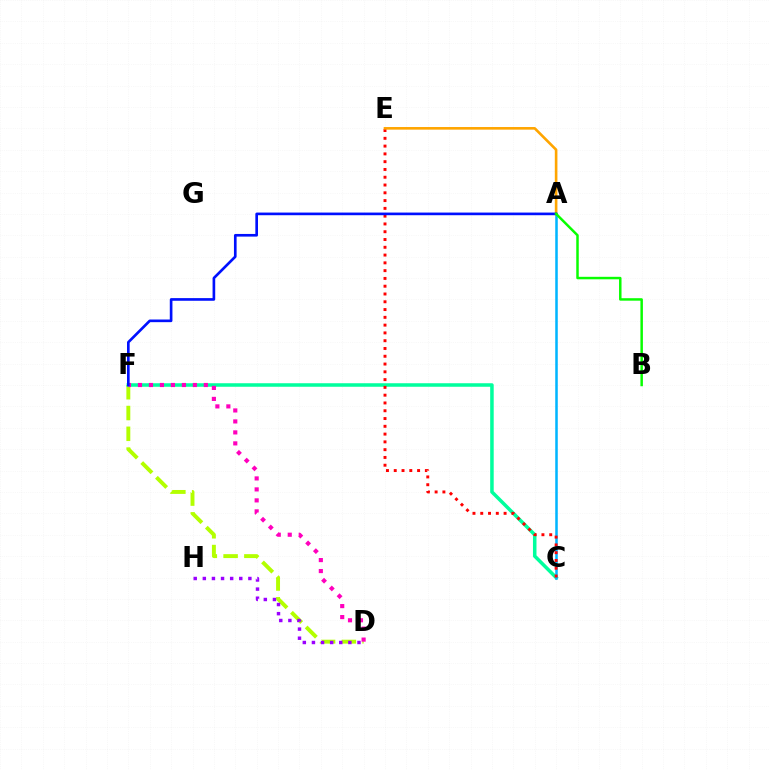{('D', 'F'): [{'color': '#b3ff00', 'line_style': 'dashed', 'thickness': 2.82}, {'color': '#ff00bd', 'line_style': 'dotted', 'thickness': 2.98}], ('D', 'H'): [{'color': '#9b00ff', 'line_style': 'dotted', 'thickness': 2.48}], ('C', 'F'): [{'color': '#00ff9d', 'line_style': 'solid', 'thickness': 2.53}], ('A', 'C'): [{'color': '#00b5ff', 'line_style': 'solid', 'thickness': 1.83}], ('C', 'E'): [{'color': '#ff0000', 'line_style': 'dotted', 'thickness': 2.11}], ('A', 'E'): [{'color': '#ffa500', 'line_style': 'solid', 'thickness': 1.89}], ('A', 'F'): [{'color': '#0010ff', 'line_style': 'solid', 'thickness': 1.91}], ('A', 'B'): [{'color': '#08ff00', 'line_style': 'solid', 'thickness': 1.79}]}